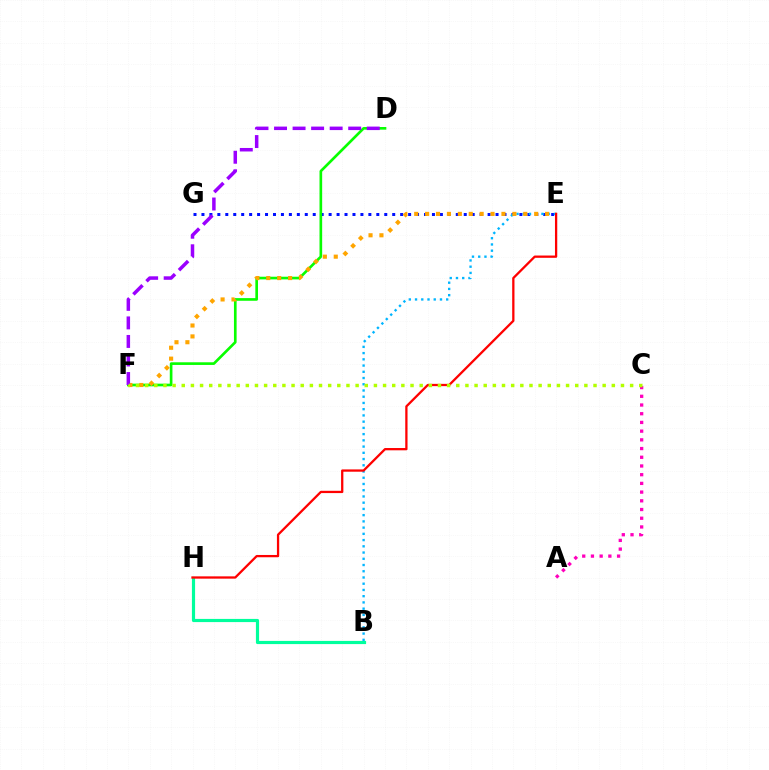{('E', 'G'): [{'color': '#0010ff', 'line_style': 'dotted', 'thickness': 2.16}], ('B', 'E'): [{'color': '#00b5ff', 'line_style': 'dotted', 'thickness': 1.69}], ('B', 'H'): [{'color': '#00ff9d', 'line_style': 'solid', 'thickness': 2.29}], ('D', 'F'): [{'color': '#08ff00', 'line_style': 'solid', 'thickness': 1.92}, {'color': '#9b00ff', 'line_style': 'dashed', 'thickness': 2.52}], ('E', 'F'): [{'color': '#ffa500', 'line_style': 'dotted', 'thickness': 2.96}], ('E', 'H'): [{'color': '#ff0000', 'line_style': 'solid', 'thickness': 1.65}], ('A', 'C'): [{'color': '#ff00bd', 'line_style': 'dotted', 'thickness': 2.37}], ('C', 'F'): [{'color': '#b3ff00', 'line_style': 'dotted', 'thickness': 2.49}]}